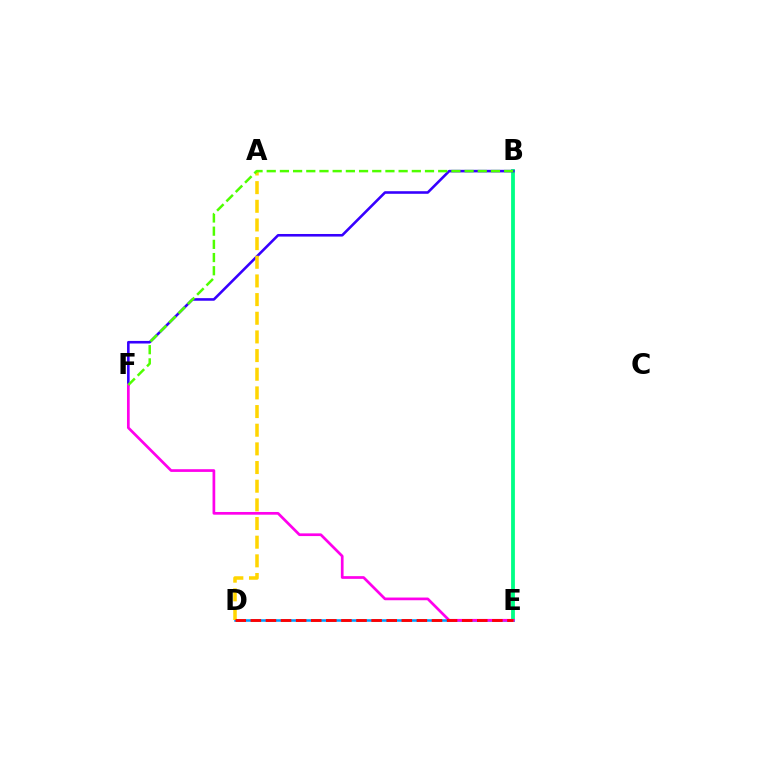{('B', 'E'): [{'color': '#00ff86', 'line_style': 'solid', 'thickness': 2.74}], ('D', 'E'): [{'color': '#009eff', 'line_style': 'solid', 'thickness': 1.85}, {'color': '#ff0000', 'line_style': 'dashed', 'thickness': 2.05}], ('B', 'F'): [{'color': '#3700ff', 'line_style': 'solid', 'thickness': 1.86}, {'color': '#4fff00', 'line_style': 'dashed', 'thickness': 1.79}], ('A', 'D'): [{'color': '#ffd500', 'line_style': 'dashed', 'thickness': 2.54}], ('E', 'F'): [{'color': '#ff00ed', 'line_style': 'solid', 'thickness': 1.95}]}